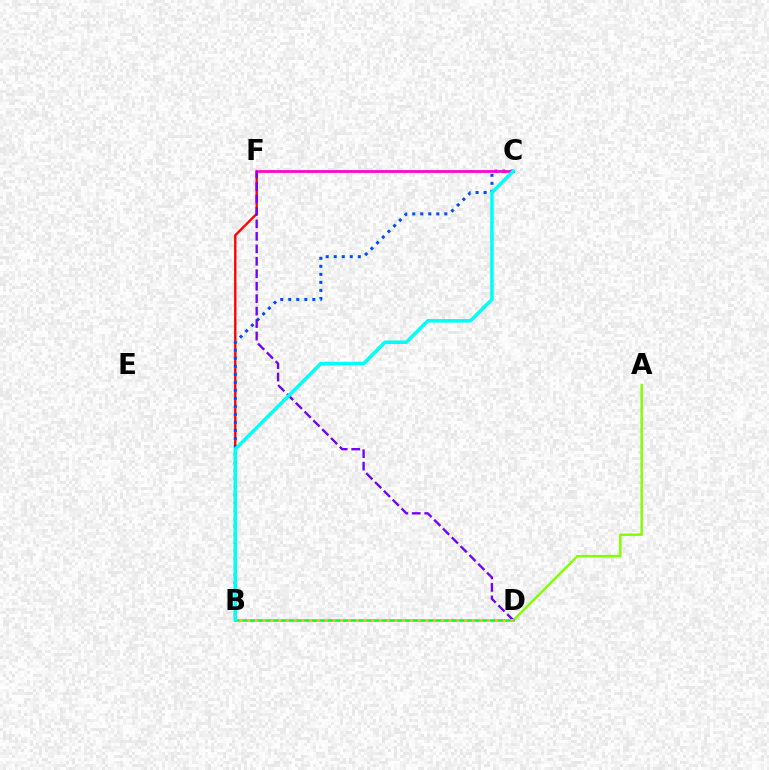{('B', 'F'): [{'color': '#ff0000', 'line_style': 'solid', 'thickness': 1.7}], ('B', 'C'): [{'color': '#004bff', 'line_style': 'dotted', 'thickness': 2.18}, {'color': '#00fff6', 'line_style': 'solid', 'thickness': 2.54}], ('C', 'F'): [{'color': '#ff00cf', 'line_style': 'solid', 'thickness': 1.97}], ('A', 'D'): [{'color': '#84ff00', 'line_style': 'solid', 'thickness': 1.78}], ('D', 'F'): [{'color': '#7200ff', 'line_style': 'dashed', 'thickness': 1.69}], ('B', 'D'): [{'color': '#00ff39', 'line_style': 'solid', 'thickness': 1.86}, {'color': '#ffbd00', 'line_style': 'dotted', 'thickness': 2.1}]}